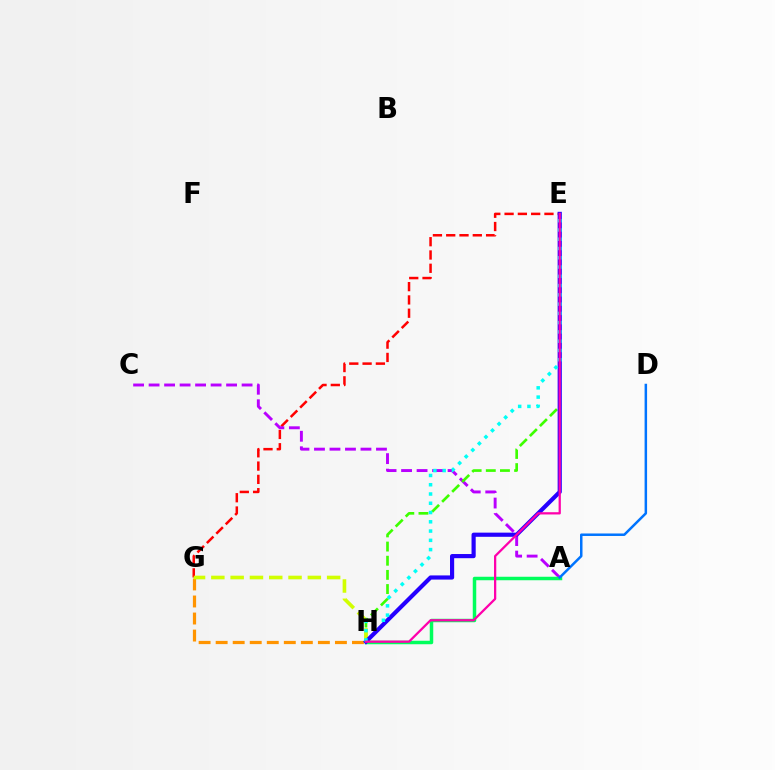{('E', 'G'): [{'color': '#ff0000', 'line_style': 'dashed', 'thickness': 1.81}], ('A', 'C'): [{'color': '#b900ff', 'line_style': 'dashed', 'thickness': 2.11}], ('A', 'H'): [{'color': '#00ff5c', 'line_style': 'solid', 'thickness': 2.51}], ('G', 'H'): [{'color': '#ff9400', 'line_style': 'dashed', 'thickness': 2.31}, {'color': '#d1ff00', 'line_style': 'dashed', 'thickness': 2.62}], ('E', 'H'): [{'color': '#3dff00', 'line_style': 'dashed', 'thickness': 1.92}, {'color': '#2500ff', 'line_style': 'solid', 'thickness': 3.0}, {'color': '#00fff6', 'line_style': 'dotted', 'thickness': 2.52}, {'color': '#ff00ac', 'line_style': 'solid', 'thickness': 1.63}], ('A', 'D'): [{'color': '#0074ff', 'line_style': 'solid', 'thickness': 1.8}]}